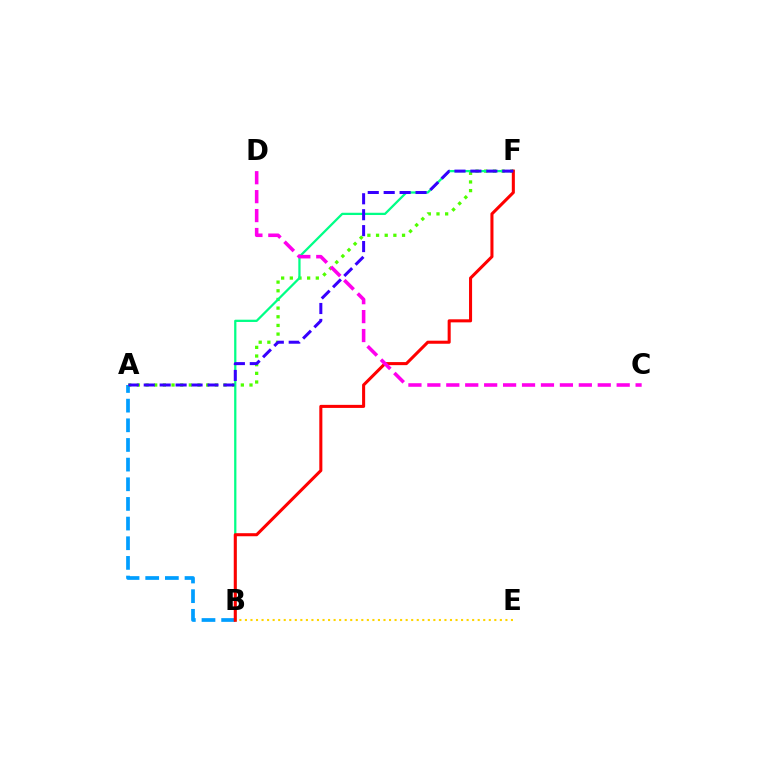{('A', 'B'): [{'color': '#009eff', 'line_style': 'dashed', 'thickness': 2.67}], ('A', 'F'): [{'color': '#4fff00', 'line_style': 'dotted', 'thickness': 2.35}, {'color': '#3700ff', 'line_style': 'dashed', 'thickness': 2.16}], ('B', 'E'): [{'color': '#ffd500', 'line_style': 'dotted', 'thickness': 1.51}], ('B', 'F'): [{'color': '#00ff86', 'line_style': 'solid', 'thickness': 1.63}, {'color': '#ff0000', 'line_style': 'solid', 'thickness': 2.2}], ('C', 'D'): [{'color': '#ff00ed', 'line_style': 'dashed', 'thickness': 2.57}]}